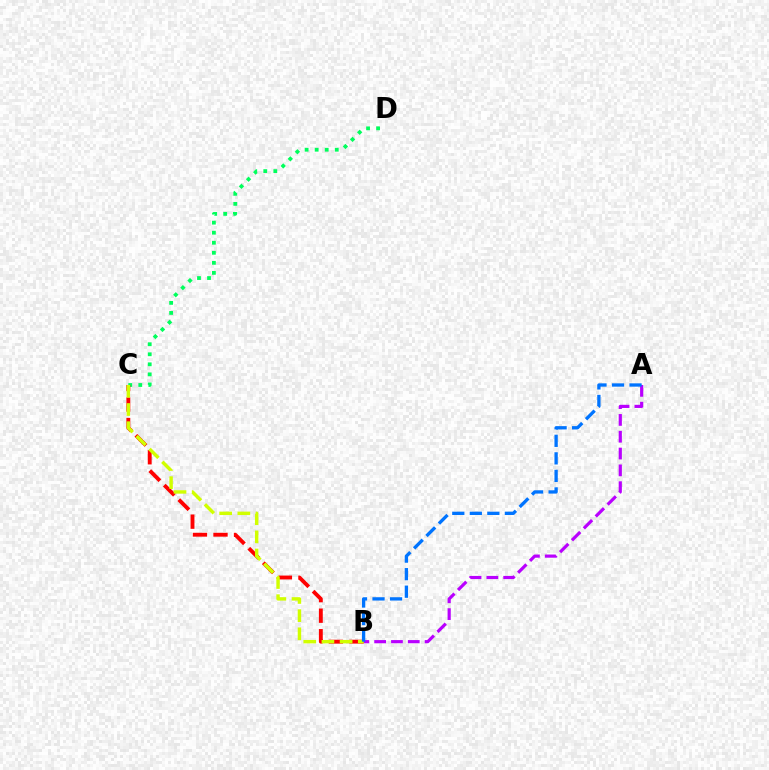{('A', 'B'): [{'color': '#b900ff', 'line_style': 'dashed', 'thickness': 2.28}, {'color': '#0074ff', 'line_style': 'dashed', 'thickness': 2.38}], ('C', 'D'): [{'color': '#00ff5c', 'line_style': 'dotted', 'thickness': 2.73}], ('B', 'C'): [{'color': '#ff0000', 'line_style': 'dashed', 'thickness': 2.79}, {'color': '#d1ff00', 'line_style': 'dashed', 'thickness': 2.47}]}